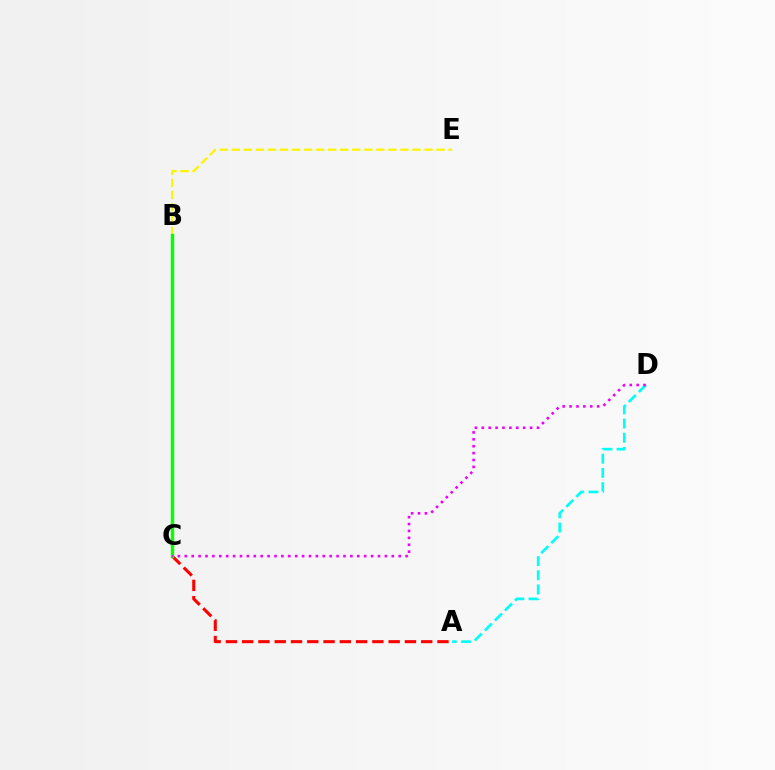{('B', 'C'): [{'color': '#0010ff', 'line_style': 'dotted', 'thickness': 1.83}, {'color': '#08ff00', 'line_style': 'solid', 'thickness': 2.46}], ('A', 'C'): [{'color': '#ff0000', 'line_style': 'dashed', 'thickness': 2.21}], ('A', 'D'): [{'color': '#00fff6', 'line_style': 'dashed', 'thickness': 1.93}], ('B', 'E'): [{'color': '#fcf500', 'line_style': 'dashed', 'thickness': 1.64}], ('C', 'D'): [{'color': '#ee00ff', 'line_style': 'dotted', 'thickness': 1.87}]}